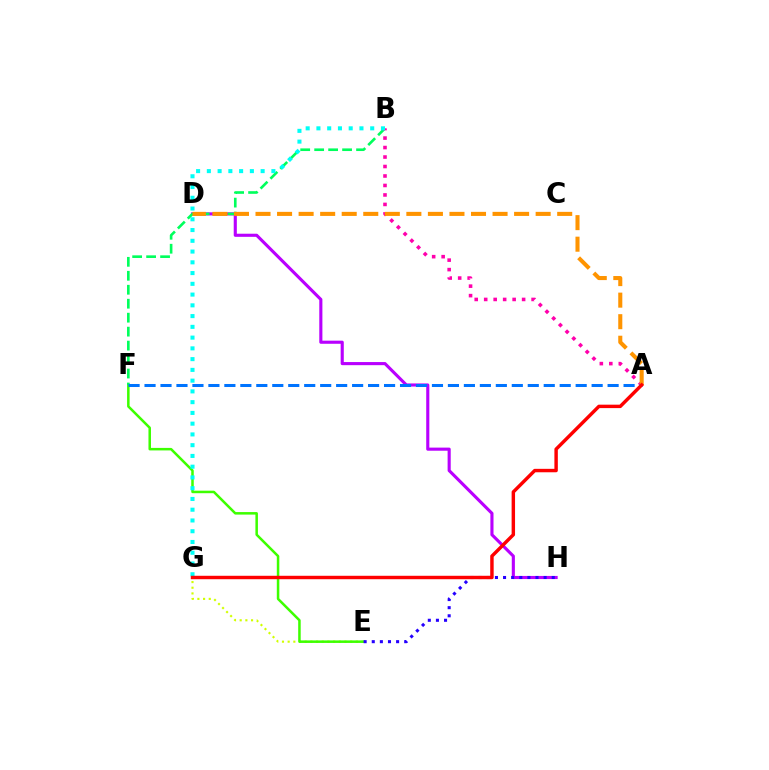{('E', 'G'): [{'color': '#d1ff00', 'line_style': 'dotted', 'thickness': 1.54}], ('E', 'F'): [{'color': '#3dff00', 'line_style': 'solid', 'thickness': 1.81}], ('D', 'H'): [{'color': '#b900ff', 'line_style': 'solid', 'thickness': 2.24}], ('E', 'H'): [{'color': '#2500ff', 'line_style': 'dotted', 'thickness': 2.2}], ('B', 'F'): [{'color': '#00ff5c', 'line_style': 'dashed', 'thickness': 1.9}], ('A', 'B'): [{'color': '#ff00ac', 'line_style': 'dotted', 'thickness': 2.58}], ('B', 'G'): [{'color': '#00fff6', 'line_style': 'dotted', 'thickness': 2.92}], ('A', 'D'): [{'color': '#ff9400', 'line_style': 'dashed', 'thickness': 2.93}], ('A', 'F'): [{'color': '#0074ff', 'line_style': 'dashed', 'thickness': 2.17}], ('A', 'G'): [{'color': '#ff0000', 'line_style': 'solid', 'thickness': 2.47}]}